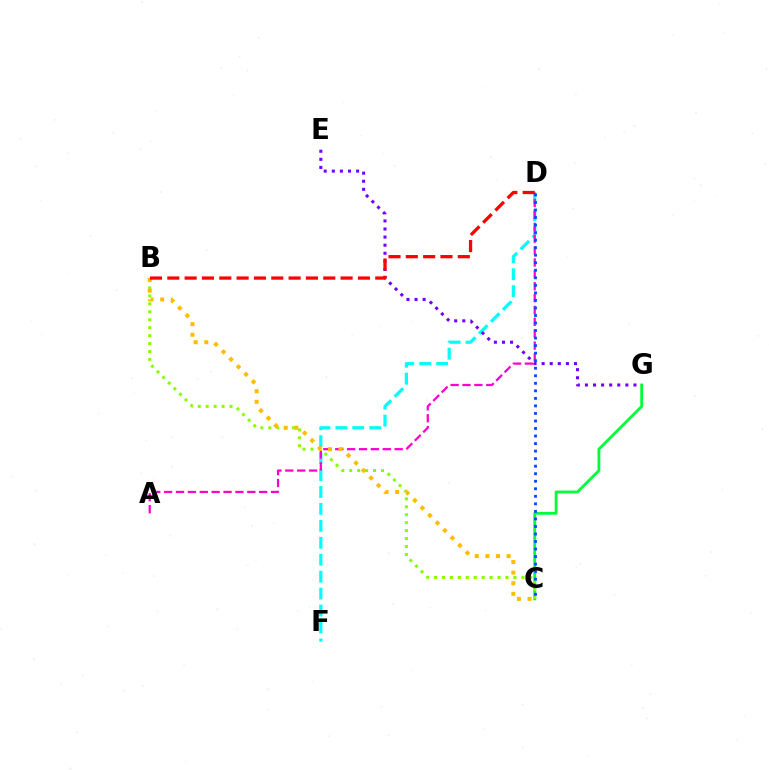{('C', 'G'): [{'color': '#00ff39', 'line_style': 'solid', 'thickness': 2.02}], ('D', 'F'): [{'color': '#00fff6', 'line_style': 'dashed', 'thickness': 2.3}], ('A', 'D'): [{'color': '#ff00cf', 'line_style': 'dashed', 'thickness': 1.61}], ('B', 'C'): [{'color': '#84ff00', 'line_style': 'dotted', 'thickness': 2.16}, {'color': '#ffbd00', 'line_style': 'dotted', 'thickness': 2.88}], ('C', 'D'): [{'color': '#004bff', 'line_style': 'dotted', 'thickness': 2.05}], ('E', 'G'): [{'color': '#7200ff', 'line_style': 'dotted', 'thickness': 2.2}], ('B', 'D'): [{'color': '#ff0000', 'line_style': 'dashed', 'thickness': 2.35}]}